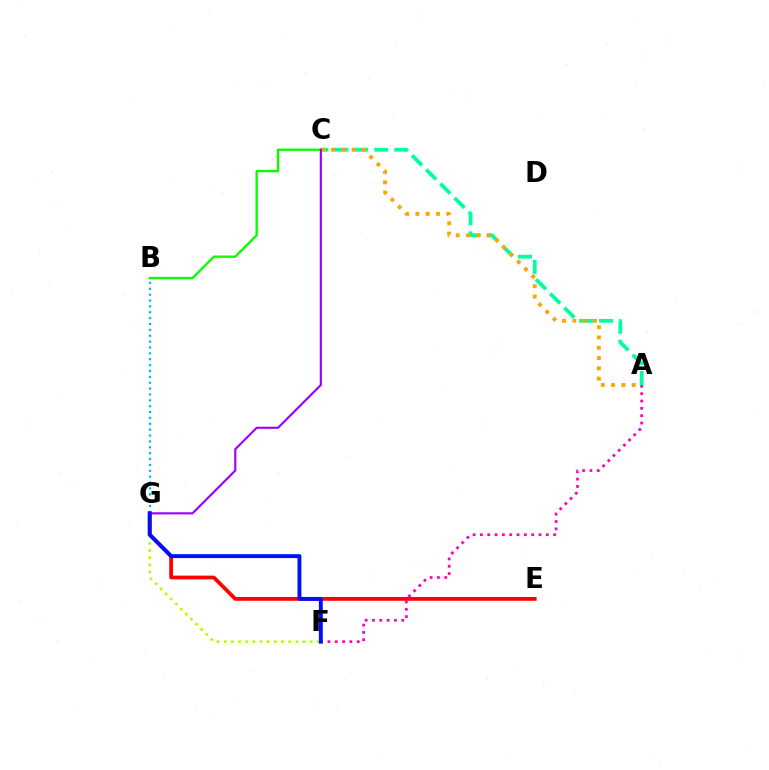{('E', 'G'): [{'color': '#ff0000', 'line_style': 'solid', 'thickness': 2.7}], ('A', 'F'): [{'color': '#ff00bd', 'line_style': 'dotted', 'thickness': 1.99}], ('F', 'G'): [{'color': '#b3ff00', 'line_style': 'dotted', 'thickness': 1.95}, {'color': '#0010ff', 'line_style': 'solid', 'thickness': 2.82}], ('A', 'C'): [{'color': '#00ff9d', 'line_style': 'dashed', 'thickness': 2.72}, {'color': '#ffa500', 'line_style': 'dotted', 'thickness': 2.8}], ('B', 'C'): [{'color': '#08ff00', 'line_style': 'solid', 'thickness': 1.7}], ('B', 'G'): [{'color': '#00b5ff', 'line_style': 'dotted', 'thickness': 1.6}], ('C', 'G'): [{'color': '#9b00ff', 'line_style': 'solid', 'thickness': 1.54}]}